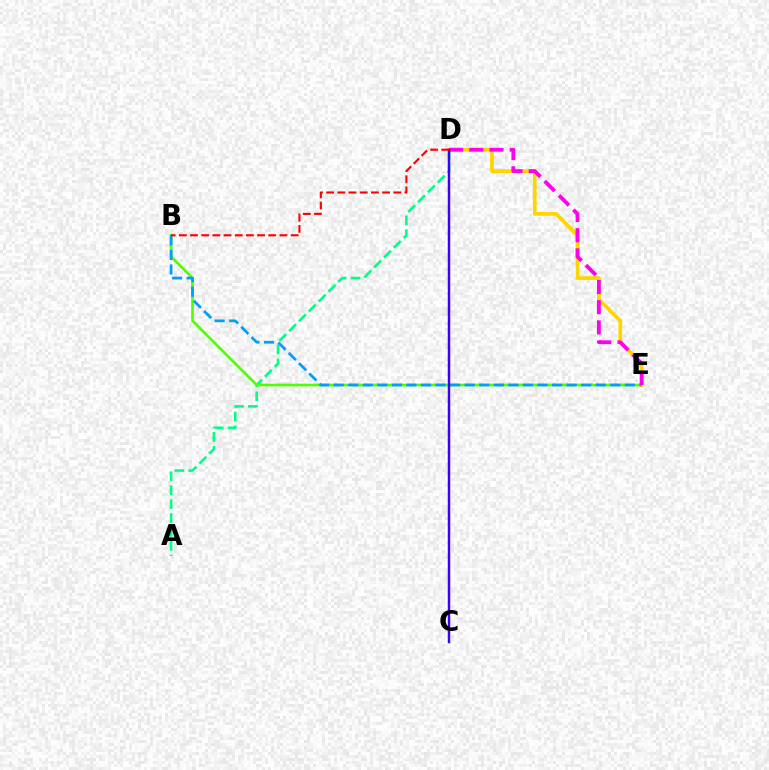{('A', 'D'): [{'color': '#00ff86', 'line_style': 'dashed', 'thickness': 1.89}], ('B', 'E'): [{'color': '#4fff00', 'line_style': 'solid', 'thickness': 1.9}, {'color': '#009eff', 'line_style': 'dashed', 'thickness': 1.98}], ('D', 'E'): [{'color': '#ffd500', 'line_style': 'solid', 'thickness': 2.68}, {'color': '#ff00ed', 'line_style': 'dashed', 'thickness': 2.74}], ('C', 'D'): [{'color': '#3700ff', 'line_style': 'solid', 'thickness': 1.78}], ('B', 'D'): [{'color': '#ff0000', 'line_style': 'dashed', 'thickness': 1.52}]}